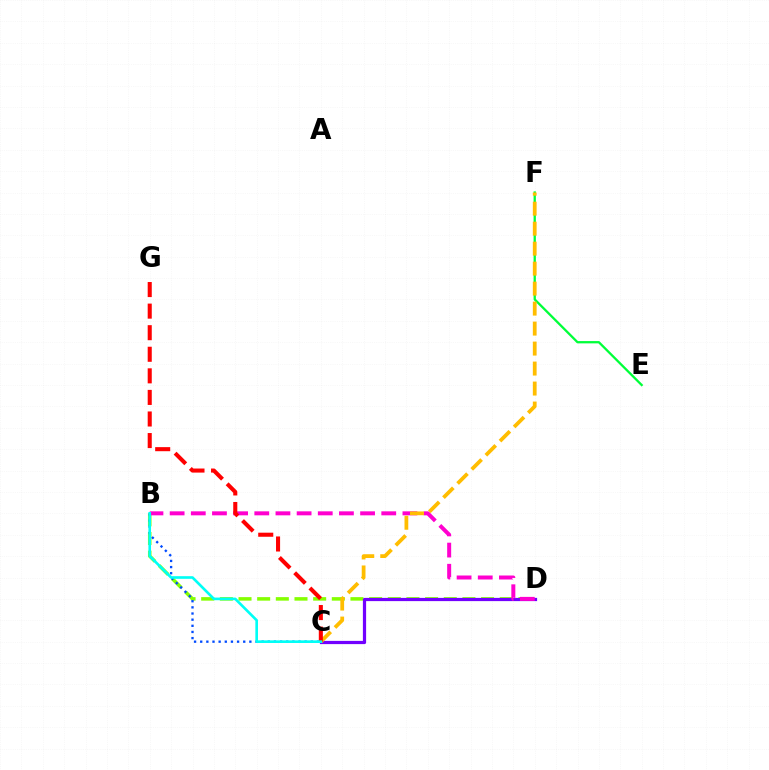{('B', 'D'): [{'color': '#84ff00', 'line_style': 'dashed', 'thickness': 2.53}, {'color': '#ff00cf', 'line_style': 'dashed', 'thickness': 2.87}], ('C', 'D'): [{'color': '#7200ff', 'line_style': 'solid', 'thickness': 2.32}], ('E', 'F'): [{'color': '#00ff39', 'line_style': 'solid', 'thickness': 1.65}], ('B', 'C'): [{'color': '#004bff', 'line_style': 'dotted', 'thickness': 1.67}, {'color': '#00fff6', 'line_style': 'solid', 'thickness': 1.9}], ('C', 'F'): [{'color': '#ffbd00', 'line_style': 'dashed', 'thickness': 2.72}], ('C', 'G'): [{'color': '#ff0000', 'line_style': 'dashed', 'thickness': 2.93}]}